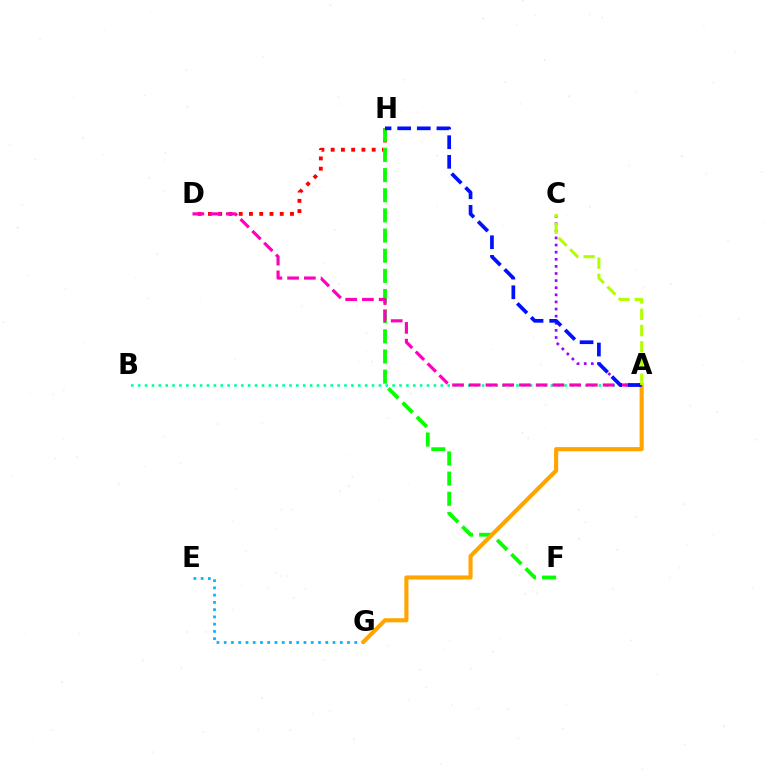{('E', 'G'): [{'color': '#00b5ff', 'line_style': 'dotted', 'thickness': 1.97}], ('D', 'H'): [{'color': '#ff0000', 'line_style': 'dotted', 'thickness': 2.79}], ('A', 'B'): [{'color': '#00ff9d', 'line_style': 'dotted', 'thickness': 1.87}], ('A', 'C'): [{'color': '#9b00ff', 'line_style': 'dotted', 'thickness': 1.93}, {'color': '#b3ff00', 'line_style': 'dashed', 'thickness': 2.21}], ('F', 'H'): [{'color': '#08ff00', 'line_style': 'dashed', 'thickness': 2.74}], ('A', 'G'): [{'color': '#ffa500', 'line_style': 'solid', 'thickness': 2.97}], ('A', 'D'): [{'color': '#ff00bd', 'line_style': 'dashed', 'thickness': 2.27}], ('A', 'H'): [{'color': '#0010ff', 'line_style': 'dashed', 'thickness': 2.67}]}